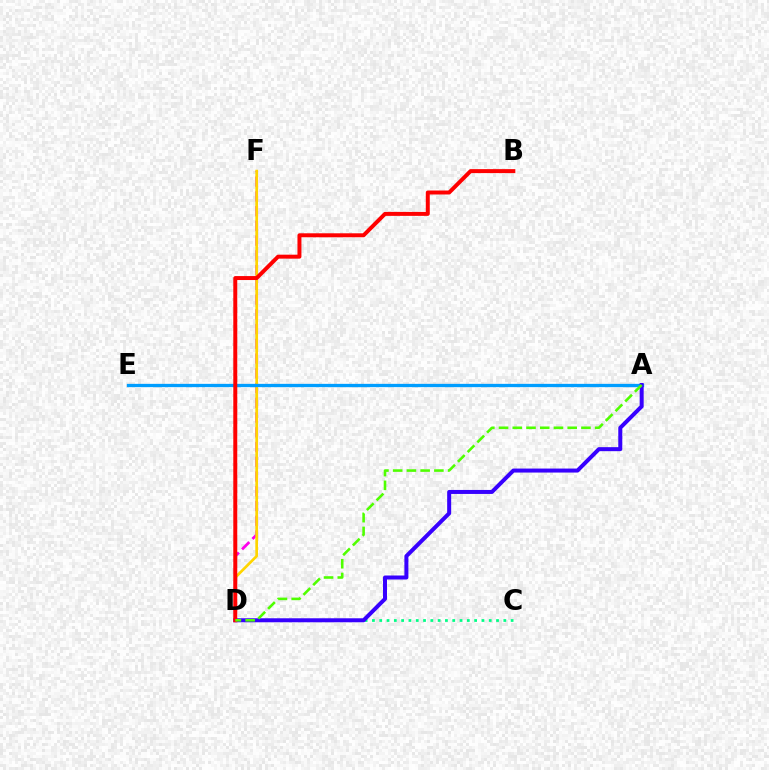{('D', 'F'): [{'color': '#ff00ed', 'line_style': 'dashed', 'thickness': 2.0}, {'color': '#ffd500', 'line_style': 'solid', 'thickness': 1.95}], ('A', 'E'): [{'color': '#009eff', 'line_style': 'solid', 'thickness': 2.37}], ('C', 'D'): [{'color': '#00ff86', 'line_style': 'dotted', 'thickness': 1.98}], ('A', 'D'): [{'color': '#3700ff', 'line_style': 'solid', 'thickness': 2.88}, {'color': '#4fff00', 'line_style': 'dashed', 'thickness': 1.87}], ('B', 'D'): [{'color': '#ff0000', 'line_style': 'solid', 'thickness': 2.86}]}